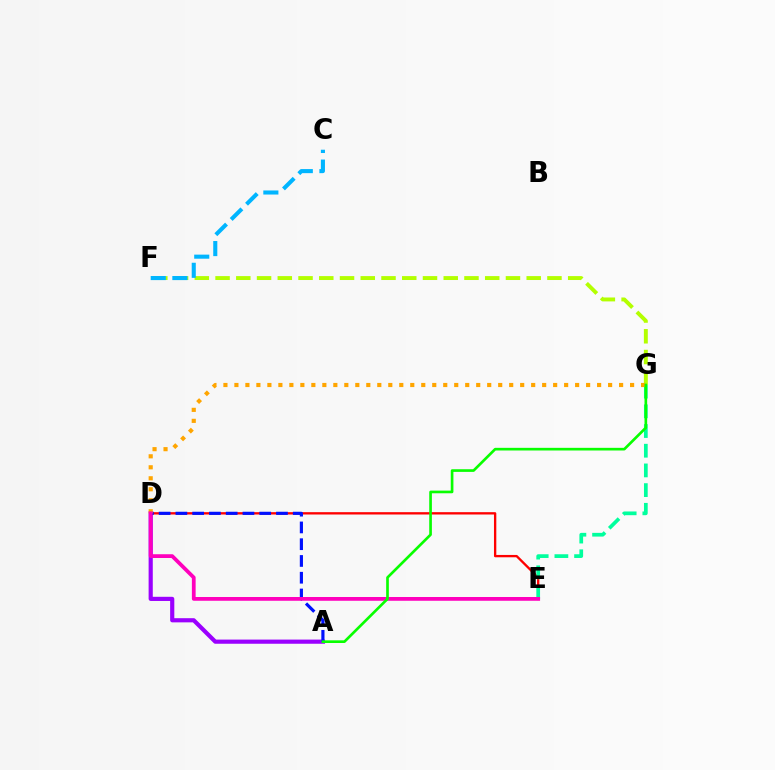{('D', 'E'): [{'color': '#ff0000', 'line_style': 'solid', 'thickness': 1.68}, {'color': '#ff00bd', 'line_style': 'solid', 'thickness': 2.71}], ('A', 'D'): [{'color': '#9b00ff', 'line_style': 'solid', 'thickness': 3.0}, {'color': '#0010ff', 'line_style': 'dashed', 'thickness': 2.28}], ('F', 'G'): [{'color': '#b3ff00', 'line_style': 'dashed', 'thickness': 2.82}], ('E', 'G'): [{'color': '#00ff9d', 'line_style': 'dashed', 'thickness': 2.68}], ('D', 'G'): [{'color': '#ffa500', 'line_style': 'dotted', 'thickness': 2.99}], ('C', 'F'): [{'color': '#00b5ff', 'line_style': 'dashed', 'thickness': 2.94}], ('A', 'G'): [{'color': '#08ff00', 'line_style': 'solid', 'thickness': 1.92}]}